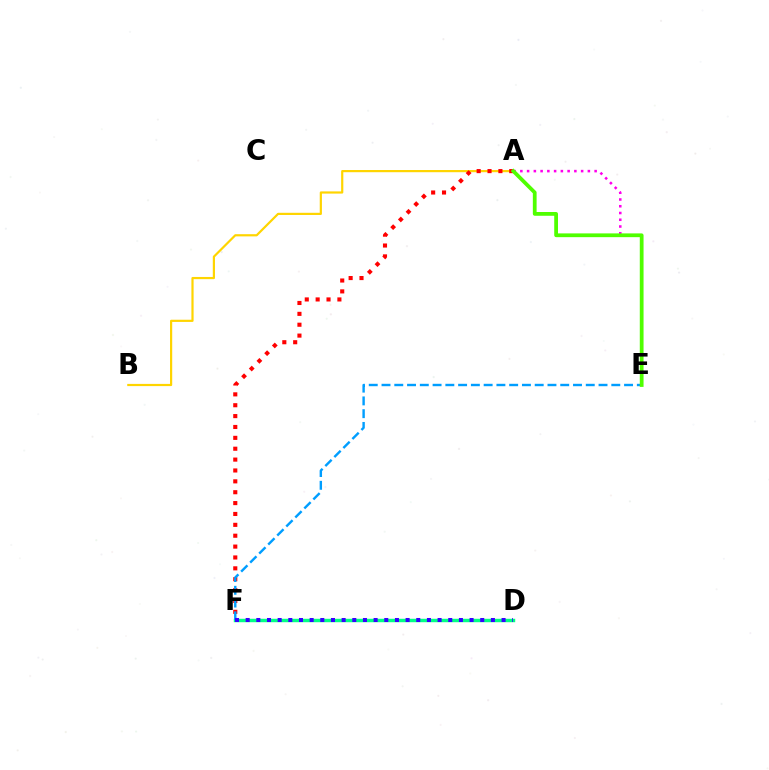{('A', 'B'): [{'color': '#ffd500', 'line_style': 'solid', 'thickness': 1.58}], ('D', 'F'): [{'color': '#00ff86', 'line_style': 'solid', 'thickness': 2.48}, {'color': '#3700ff', 'line_style': 'dotted', 'thickness': 2.9}], ('A', 'F'): [{'color': '#ff0000', 'line_style': 'dotted', 'thickness': 2.95}], ('A', 'E'): [{'color': '#ff00ed', 'line_style': 'dotted', 'thickness': 1.83}, {'color': '#4fff00', 'line_style': 'solid', 'thickness': 2.71}], ('E', 'F'): [{'color': '#009eff', 'line_style': 'dashed', 'thickness': 1.73}]}